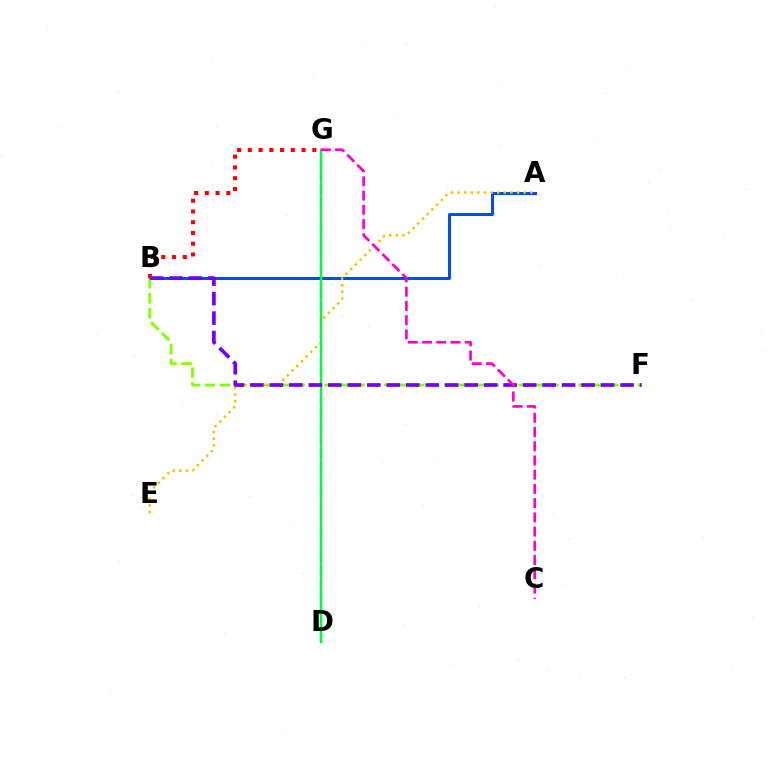{('D', 'G'): [{'color': '#00fff6', 'line_style': 'dashed', 'thickness': 1.79}, {'color': '#00ff39', 'line_style': 'solid', 'thickness': 1.63}], ('A', 'B'): [{'color': '#004bff', 'line_style': 'solid', 'thickness': 2.17}], ('B', 'G'): [{'color': '#ff0000', 'line_style': 'dotted', 'thickness': 2.92}], ('B', 'F'): [{'color': '#84ff00', 'line_style': 'dashed', 'thickness': 2.03}, {'color': '#7200ff', 'line_style': 'dashed', 'thickness': 2.65}], ('A', 'E'): [{'color': '#ffbd00', 'line_style': 'dotted', 'thickness': 1.8}], ('C', 'G'): [{'color': '#ff00cf', 'line_style': 'dashed', 'thickness': 1.93}]}